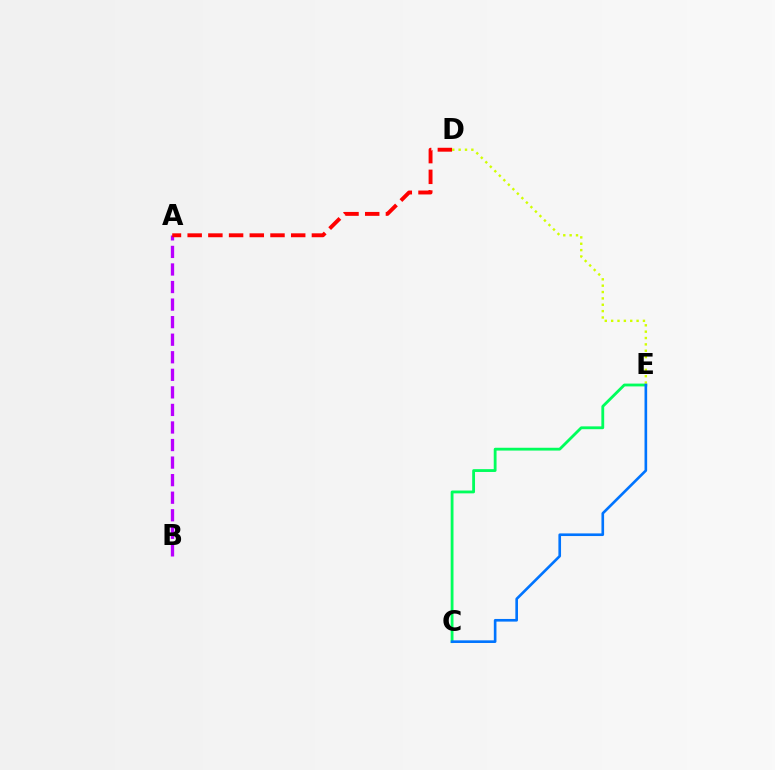{('C', 'E'): [{'color': '#00ff5c', 'line_style': 'solid', 'thickness': 2.03}, {'color': '#0074ff', 'line_style': 'solid', 'thickness': 1.9}], ('A', 'B'): [{'color': '#b900ff', 'line_style': 'dashed', 'thickness': 2.38}], ('A', 'D'): [{'color': '#ff0000', 'line_style': 'dashed', 'thickness': 2.81}], ('D', 'E'): [{'color': '#d1ff00', 'line_style': 'dotted', 'thickness': 1.73}]}